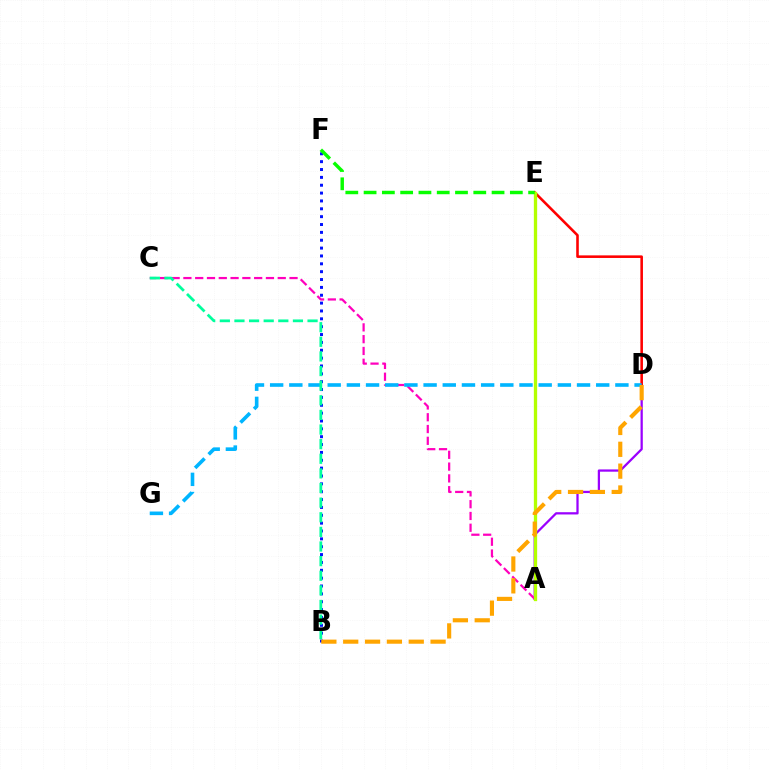{('A', 'D'): [{'color': '#9b00ff', 'line_style': 'solid', 'thickness': 1.63}], ('D', 'E'): [{'color': '#ff0000', 'line_style': 'solid', 'thickness': 1.86}], ('A', 'C'): [{'color': '#ff00bd', 'line_style': 'dashed', 'thickness': 1.6}], ('D', 'G'): [{'color': '#00b5ff', 'line_style': 'dashed', 'thickness': 2.61}], ('B', 'F'): [{'color': '#0010ff', 'line_style': 'dotted', 'thickness': 2.14}], ('A', 'E'): [{'color': '#b3ff00', 'line_style': 'solid', 'thickness': 2.38}], ('B', 'C'): [{'color': '#00ff9d', 'line_style': 'dashed', 'thickness': 1.99}], ('B', 'D'): [{'color': '#ffa500', 'line_style': 'dashed', 'thickness': 2.97}], ('E', 'F'): [{'color': '#08ff00', 'line_style': 'dashed', 'thickness': 2.48}]}